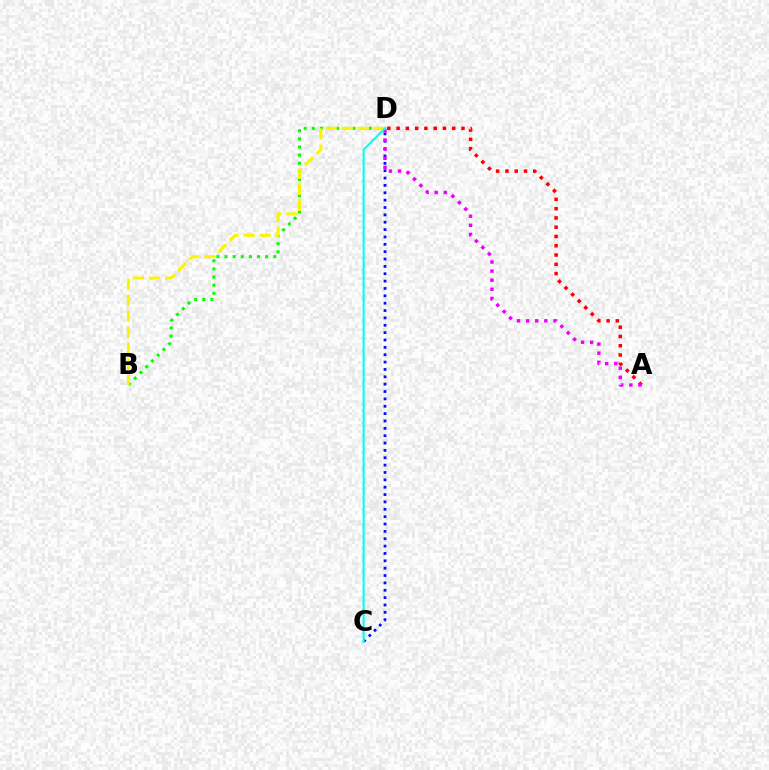{('B', 'D'): [{'color': '#08ff00', 'line_style': 'dotted', 'thickness': 2.21}, {'color': '#fcf500', 'line_style': 'dashed', 'thickness': 2.18}], ('C', 'D'): [{'color': '#0010ff', 'line_style': 'dotted', 'thickness': 2.0}, {'color': '#00fff6', 'line_style': 'solid', 'thickness': 1.52}], ('A', 'D'): [{'color': '#ff0000', 'line_style': 'dotted', 'thickness': 2.52}, {'color': '#ee00ff', 'line_style': 'dotted', 'thickness': 2.47}]}